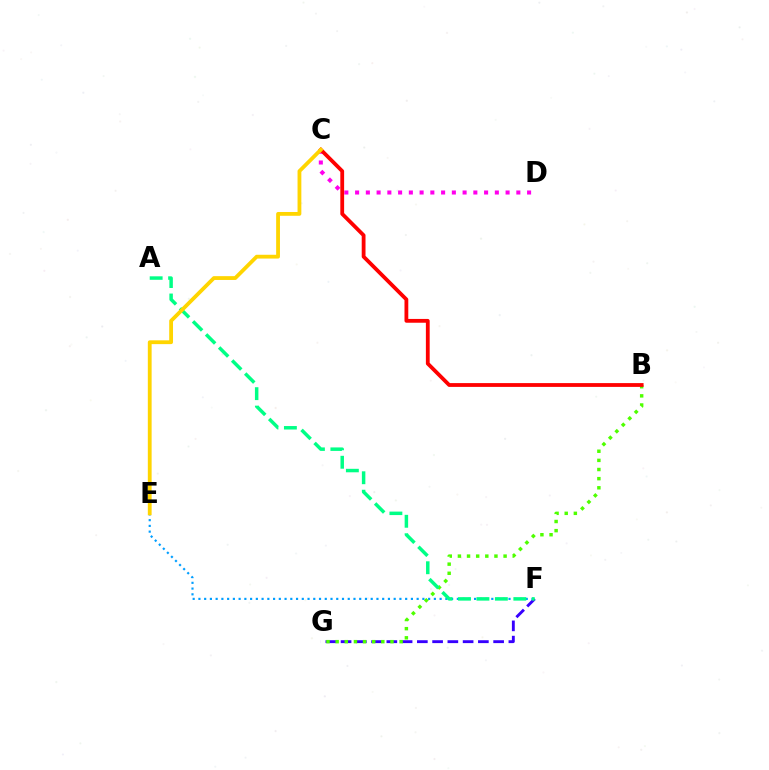{('E', 'F'): [{'color': '#009eff', 'line_style': 'dotted', 'thickness': 1.56}], ('F', 'G'): [{'color': '#3700ff', 'line_style': 'dashed', 'thickness': 2.07}], ('C', 'D'): [{'color': '#ff00ed', 'line_style': 'dotted', 'thickness': 2.92}], ('B', 'G'): [{'color': '#4fff00', 'line_style': 'dotted', 'thickness': 2.48}], ('B', 'C'): [{'color': '#ff0000', 'line_style': 'solid', 'thickness': 2.74}], ('A', 'F'): [{'color': '#00ff86', 'line_style': 'dashed', 'thickness': 2.51}], ('C', 'E'): [{'color': '#ffd500', 'line_style': 'solid', 'thickness': 2.74}]}